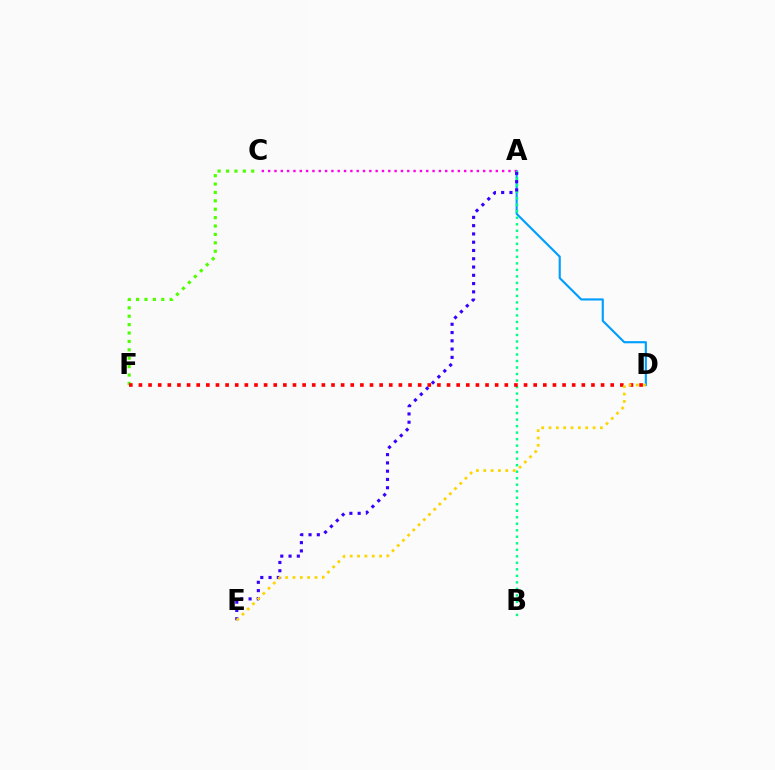{('A', 'D'): [{'color': '#009eff', 'line_style': 'solid', 'thickness': 1.54}], ('A', 'C'): [{'color': '#ff00ed', 'line_style': 'dotted', 'thickness': 1.72}], ('A', 'B'): [{'color': '#00ff86', 'line_style': 'dotted', 'thickness': 1.77}], ('C', 'F'): [{'color': '#4fff00', 'line_style': 'dotted', 'thickness': 2.28}], ('D', 'F'): [{'color': '#ff0000', 'line_style': 'dotted', 'thickness': 2.62}], ('A', 'E'): [{'color': '#3700ff', 'line_style': 'dotted', 'thickness': 2.25}], ('D', 'E'): [{'color': '#ffd500', 'line_style': 'dotted', 'thickness': 1.99}]}